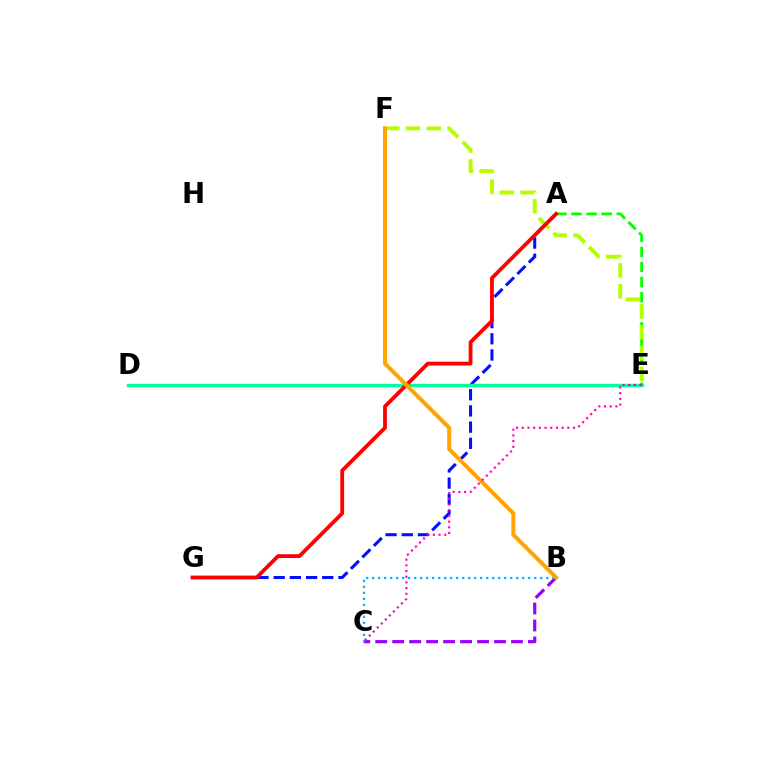{('A', 'G'): [{'color': '#0010ff', 'line_style': 'dashed', 'thickness': 2.2}, {'color': '#ff0000', 'line_style': 'solid', 'thickness': 2.73}], ('D', 'E'): [{'color': '#00ff9d', 'line_style': 'solid', 'thickness': 2.45}], ('B', 'C'): [{'color': '#9b00ff', 'line_style': 'dashed', 'thickness': 2.31}, {'color': '#00b5ff', 'line_style': 'dotted', 'thickness': 1.63}], ('A', 'E'): [{'color': '#08ff00', 'line_style': 'dashed', 'thickness': 2.05}], ('E', 'F'): [{'color': '#b3ff00', 'line_style': 'dashed', 'thickness': 2.82}], ('B', 'F'): [{'color': '#ffa500', 'line_style': 'solid', 'thickness': 2.9}], ('C', 'E'): [{'color': '#ff00bd', 'line_style': 'dotted', 'thickness': 1.55}]}